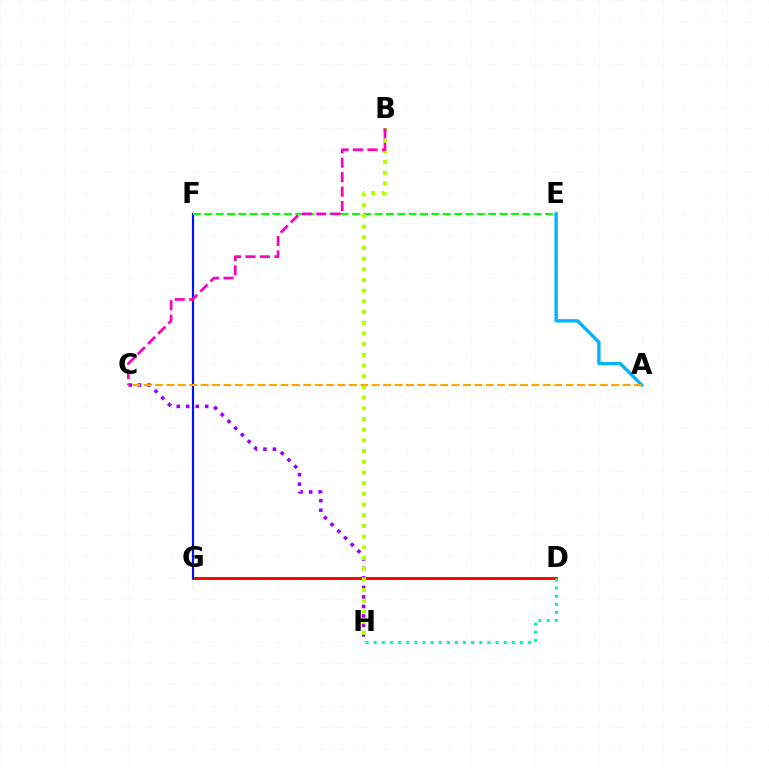{('A', 'E'): [{'color': '#00b5ff', 'line_style': 'solid', 'thickness': 2.41}], ('D', 'G'): [{'color': '#ff0000', 'line_style': 'solid', 'thickness': 2.09}], ('C', 'H'): [{'color': '#9b00ff', 'line_style': 'dotted', 'thickness': 2.58}], ('D', 'H'): [{'color': '#00ff9d', 'line_style': 'dotted', 'thickness': 2.21}], ('F', 'G'): [{'color': '#0010ff', 'line_style': 'solid', 'thickness': 1.56}], ('E', 'F'): [{'color': '#08ff00', 'line_style': 'dashed', 'thickness': 1.54}], ('B', 'H'): [{'color': '#b3ff00', 'line_style': 'dotted', 'thickness': 2.9}], ('A', 'C'): [{'color': '#ffa500', 'line_style': 'dashed', 'thickness': 1.55}], ('B', 'C'): [{'color': '#ff00bd', 'line_style': 'dashed', 'thickness': 1.96}]}